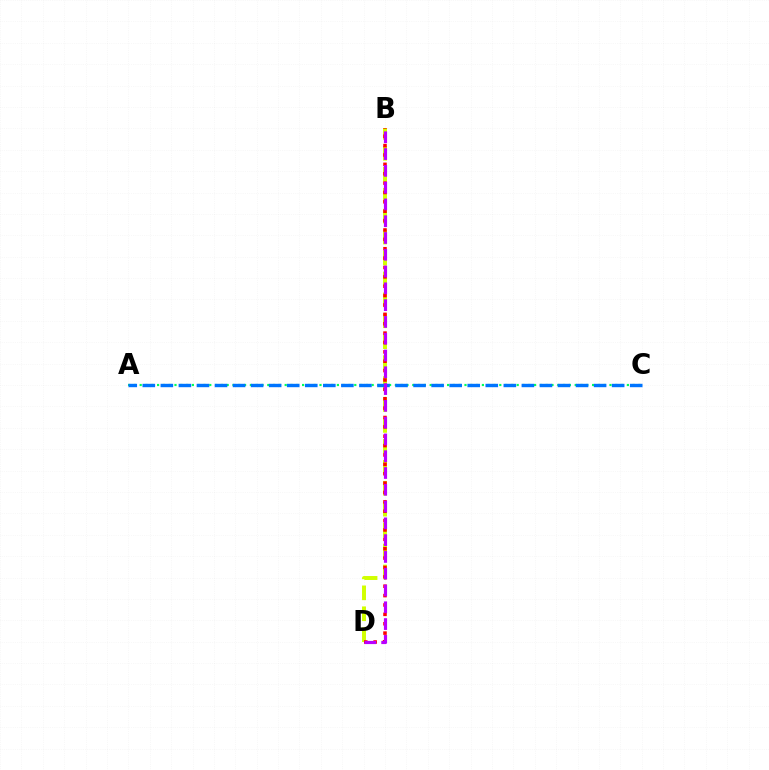{('B', 'D'): [{'color': '#d1ff00', 'line_style': 'dashed', 'thickness': 2.84}, {'color': '#ff0000', 'line_style': 'dotted', 'thickness': 2.55}, {'color': '#b900ff', 'line_style': 'dashed', 'thickness': 2.28}], ('A', 'C'): [{'color': '#00ff5c', 'line_style': 'dotted', 'thickness': 1.58}, {'color': '#0074ff', 'line_style': 'dashed', 'thickness': 2.45}]}